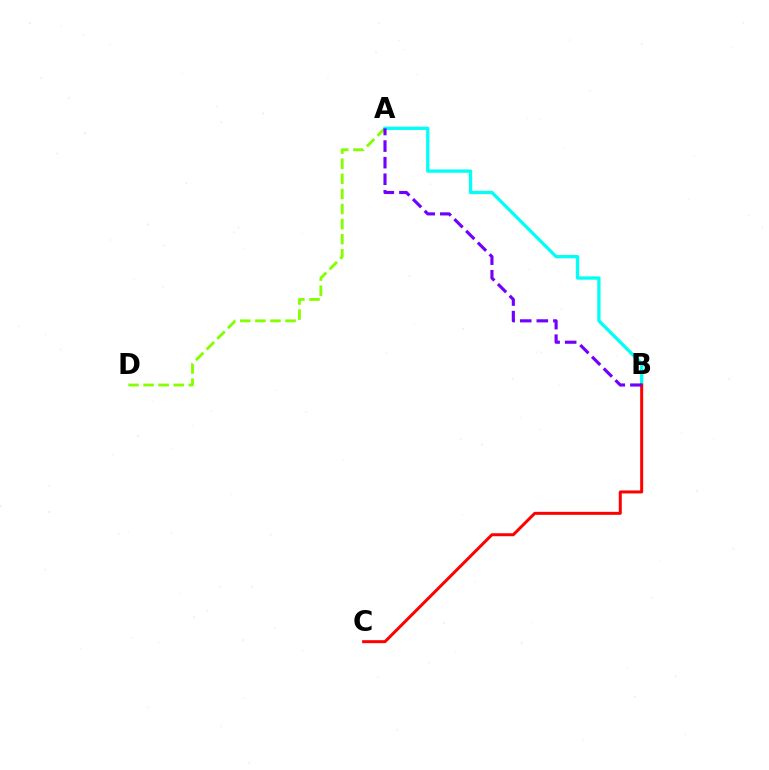{('A', 'D'): [{'color': '#84ff00', 'line_style': 'dashed', 'thickness': 2.05}], ('A', 'B'): [{'color': '#00fff6', 'line_style': 'solid', 'thickness': 2.38}, {'color': '#7200ff', 'line_style': 'dashed', 'thickness': 2.25}], ('B', 'C'): [{'color': '#ff0000', 'line_style': 'solid', 'thickness': 2.15}]}